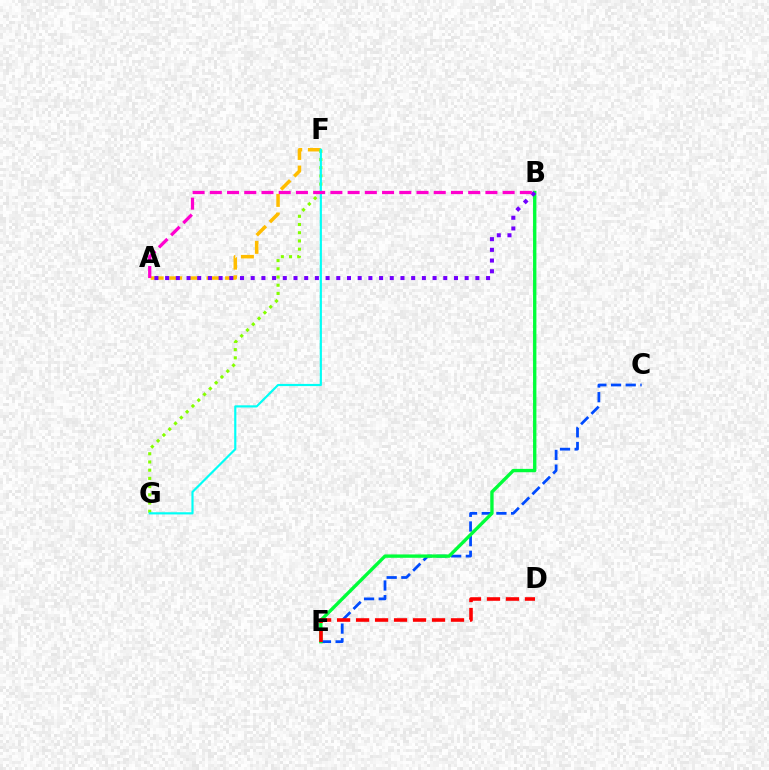{('C', 'E'): [{'color': '#004bff', 'line_style': 'dashed', 'thickness': 1.99}], ('B', 'E'): [{'color': '#00ff39', 'line_style': 'solid', 'thickness': 2.42}], ('A', 'F'): [{'color': '#ffbd00', 'line_style': 'dashed', 'thickness': 2.53}], ('D', 'E'): [{'color': '#ff0000', 'line_style': 'dashed', 'thickness': 2.58}], ('F', 'G'): [{'color': '#84ff00', 'line_style': 'dotted', 'thickness': 2.23}, {'color': '#00fff6', 'line_style': 'solid', 'thickness': 1.56}], ('A', 'B'): [{'color': '#7200ff', 'line_style': 'dotted', 'thickness': 2.91}, {'color': '#ff00cf', 'line_style': 'dashed', 'thickness': 2.34}]}